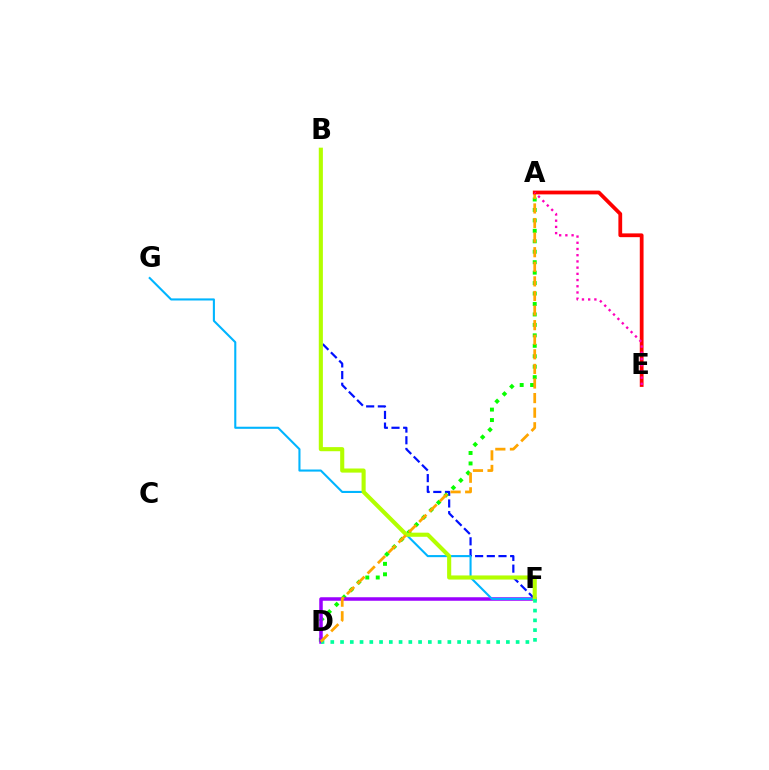{('B', 'F'): [{'color': '#0010ff', 'line_style': 'dashed', 'thickness': 1.59}, {'color': '#b3ff00', 'line_style': 'solid', 'thickness': 2.96}], ('A', 'D'): [{'color': '#08ff00', 'line_style': 'dotted', 'thickness': 2.84}, {'color': '#ffa500', 'line_style': 'dashed', 'thickness': 1.98}], ('D', 'F'): [{'color': '#9b00ff', 'line_style': 'solid', 'thickness': 2.53}, {'color': '#00ff9d', 'line_style': 'dotted', 'thickness': 2.65}], ('F', 'G'): [{'color': '#00b5ff', 'line_style': 'solid', 'thickness': 1.51}], ('A', 'E'): [{'color': '#ff0000', 'line_style': 'solid', 'thickness': 2.72}, {'color': '#ff00bd', 'line_style': 'dotted', 'thickness': 1.69}]}